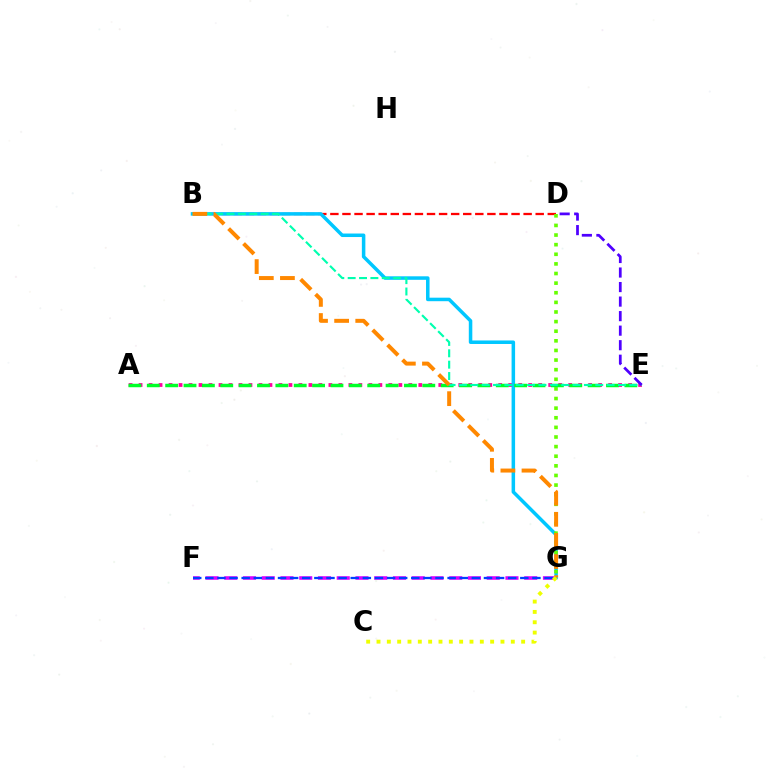{('A', 'E'): [{'color': '#ff00a0', 'line_style': 'dotted', 'thickness': 2.71}, {'color': '#00ff27', 'line_style': 'dashed', 'thickness': 2.5}], ('B', 'D'): [{'color': '#ff0000', 'line_style': 'dashed', 'thickness': 1.64}], ('B', 'G'): [{'color': '#00c7ff', 'line_style': 'solid', 'thickness': 2.53}, {'color': '#ff8800', 'line_style': 'dashed', 'thickness': 2.87}], ('D', 'G'): [{'color': '#66ff00', 'line_style': 'dotted', 'thickness': 2.61}], ('B', 'E'): [{'color': '#00ffaf', 'line_style': 'dashed', 'thickness': 1.54}], ('D', 'E'): [{'color': '#4f00ff', 'line_style': 'dashed', 'thickness': 1.97}], ('F', 'G'): [{'color': '#d600ff', 'line_style': 'dashed', 'thickness': 2.55}, {'color': '#003fff', 'line_style': 'dashed', 'thickness': 1.65}], ('C', 'G'): [{'color': '#eeff00', 'line_style': 'dotted', 'thickness': 2.81}]}